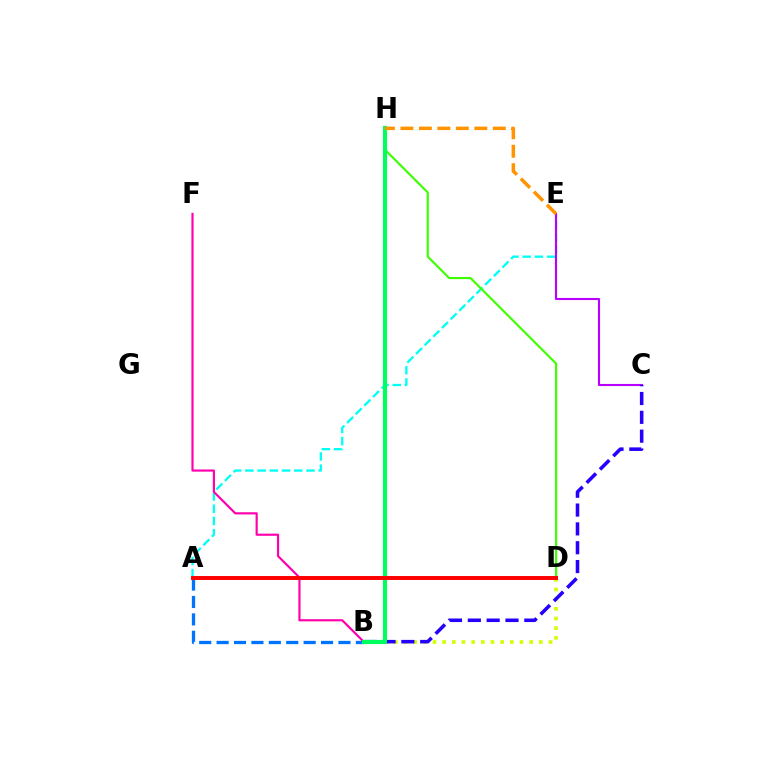{('A', 'E'): [{'color': '#00fff6', 'line_style': 'dashed', 'thickness': 1.66}], ('B', 'D'): [{'color': '#d1ff00', 'line_style': 'dotted', 'thickness': 2.63}], ('C', 'E'): [{'color': '#b900ff', 'line_style': 'solid', 'thickness': 1.52}], ('A', 'B'): [{'color': '#0074ff', 'line_style': 'dashed', 'thickness': 2.36}], ('B', 'C'): [{'color': '#2500ff', 'line_style': 'dashed', 'thickness': 2.56}], ('B', 'F'): [{'color': '#ff00ac', 'line_style': 'solid', 'thickness': 1.57}], ('D', 'H'): [{'color': '#3dff00', 'line_style': 'solid', 'thickness': 1.55}], ('B', 'H'): [{'color': '#00ff5c', 'line_style': 'solid', 'thickness': 2.99}], ('A', 'D'): [{'color': '#ff0000', 'line_style': 'solid', 'thickness': 2.85}], ('E', 'H'): [{'color': '#ff9400', 'line_style': 'dashed', 'thickness': 2.51}]}